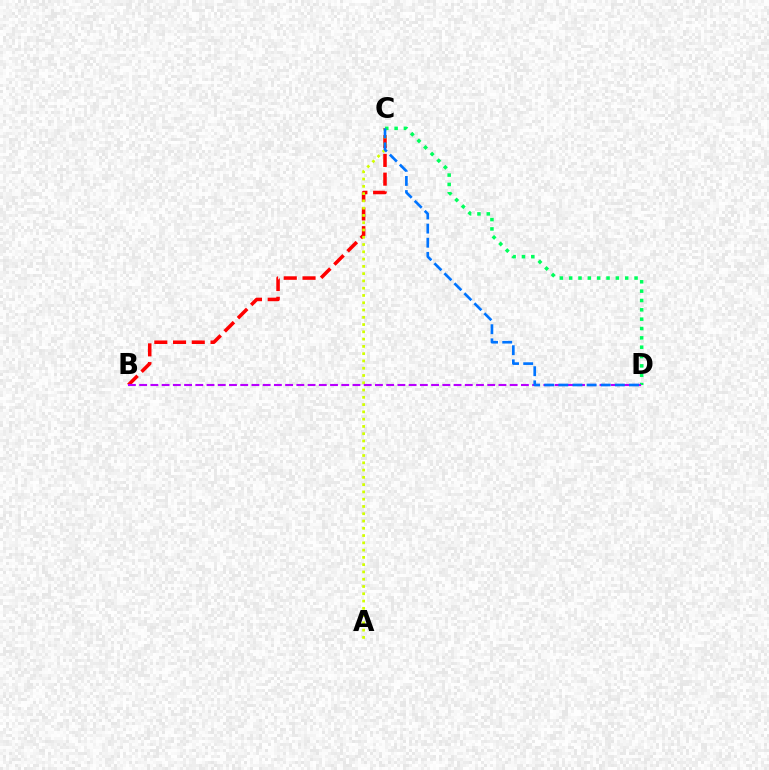{('B', 'C'): [{'color': '#ff0000', 'line_style': 'dashed', 'thickness': 2.54}], ('A', 'C'): [{'color': '#d1ff00', 'line_style': 'dotted', 'thickness': 1.98}], ('C', 'D'): [{'color': '#00ff5c', 'line_style': 'dotted', 'thickness': 2.54}, {'color': '#0074ff', 'line_style': 'dashed', 'thickness': 1.92}], ('B', 'D'): [{'color': '#b900ff', 'line_style': 'dashed', 'thickness': 1.53}]}